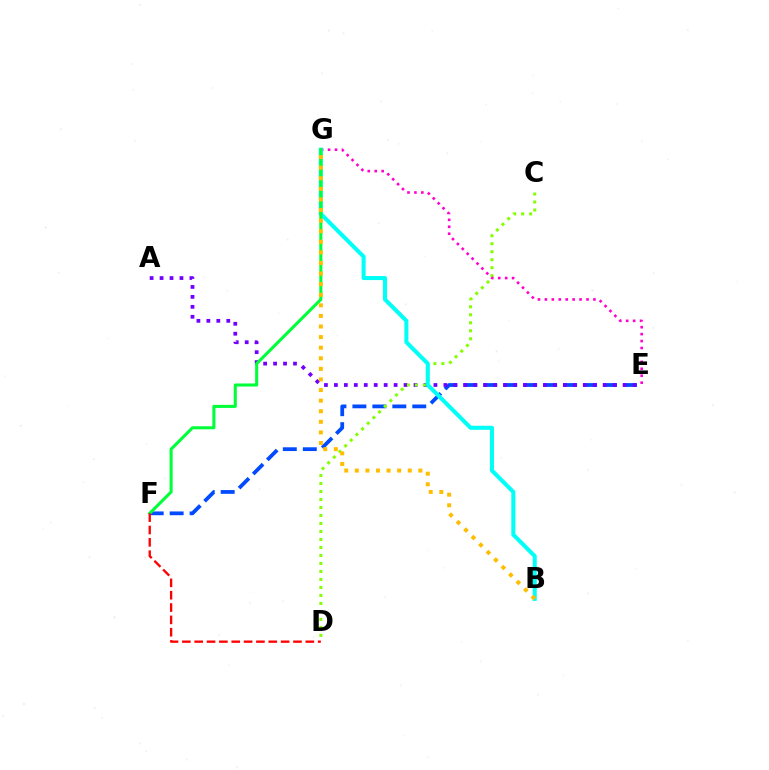{('E', 'F'): [{'color': '#004bff', 'line_style': 'dashed', 'thickness': 2.71}], ('A', 'E'): [{'color': '#7200ff', 'line_style': 'dotted', 'thickness': 2.7}], ('C', 'D'): [{'color': '#84ff00', 'line_style': 'dotted', 'thickness': 2.17}], ('E', 'G'): [{'color': '#ff00cf', 'line_style': 'dotted', 'thickness': 1.88}], ('B', 'G'): [{'color': '#00fff6', 'line_style': 'solid', 'thickness': 2.91}, {'color': '#ffbd00', 'line_style': 'dotted', 'thickness': 2.88}], ('F', 'G'): [{'color': '#00ff39', 'line_style': 'solid', 'thickness': 2.2}], ('D', 'F'): [{'color': '#ff0000', 'line_style': 'dashed', 'thickness': 1.68}]}